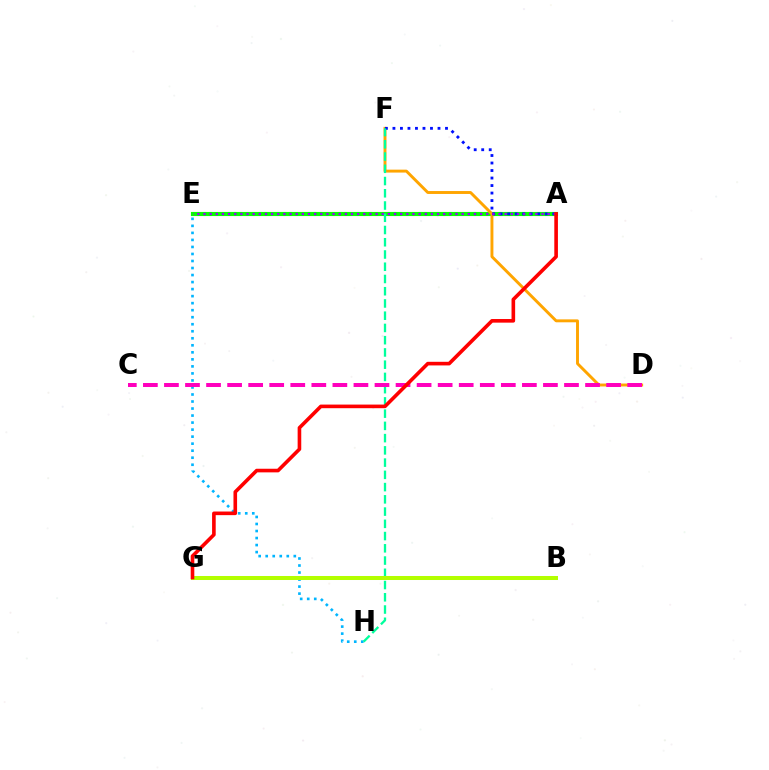{('A', 'E'): [{'color': '#08ff00', 'line_style': 'solid', 'thickness': 2.96}, {'color': '#9b00ff', 'line_style': 'dotted', 'thickness': 1.67}], ('D', 'F'): [{'color': '#ffa500', 'line_style': 'solid', 'thickness': 2.1}], ('E', 'H'): [{'color': '#00b5ff', 'line_style': 'dotted', 'thickness': 1.91}], ('A', 'F'): [{'color': '#0010ff', 'line_style': 'dotted', 'thickness': 2.04}], ('F', 'H'): [{'color': '#00ff9d', 'line_style': 'dashed', 'thickness': 1.66}], ('C', 'D'): [{'color': '#ff00bd', 'line_style': 'dashed', 'thickness': 2.86}], ('B', 'G'): [{'color': '#b3ff00', 'line_style': 'solid', 'thickness': 2.89}], ('A', 'G'): [{'color': '#ff0000', 'line_style': 'solid', 'thickness': 2.6}]}